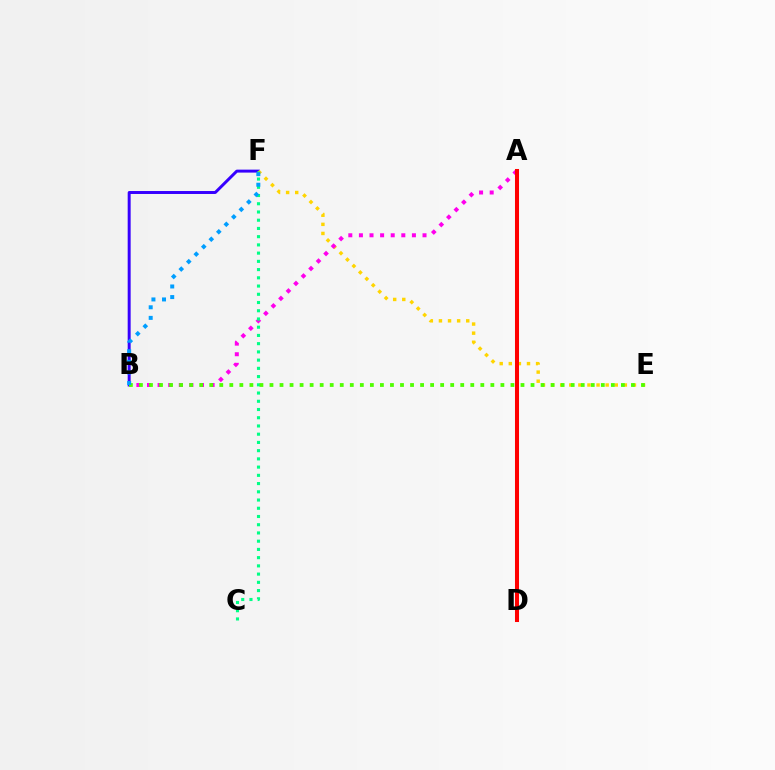{('B', 'F'): [{'color': '#3700ff', 'line_style': 'solid', 'thickness': 2.13}, {'color': '#009eff', 'line_style': 'dotted', 'thickness': 2.88}], ('E', 'F'): [{'color': '#ffd500', 'line_style': 'dotted', 'thickness': 2.47}], ('A', 'B'): [{'color': '#ff00ed', 'line_style': 'dotted', 'thickness': 2.88}], ('C', 'F'): [{'color': '#00ff86', 'line_style': 'dotted', 'thickness': 2.24}], ('B', 'E'): [{'color': '#4fff00', 'line_style': 'dotted', 'thickness': 2.73}], ('A', 'D'): [{'color': '#ff0000', 'line_style': 'solid', 'thickness': 2.91}]}